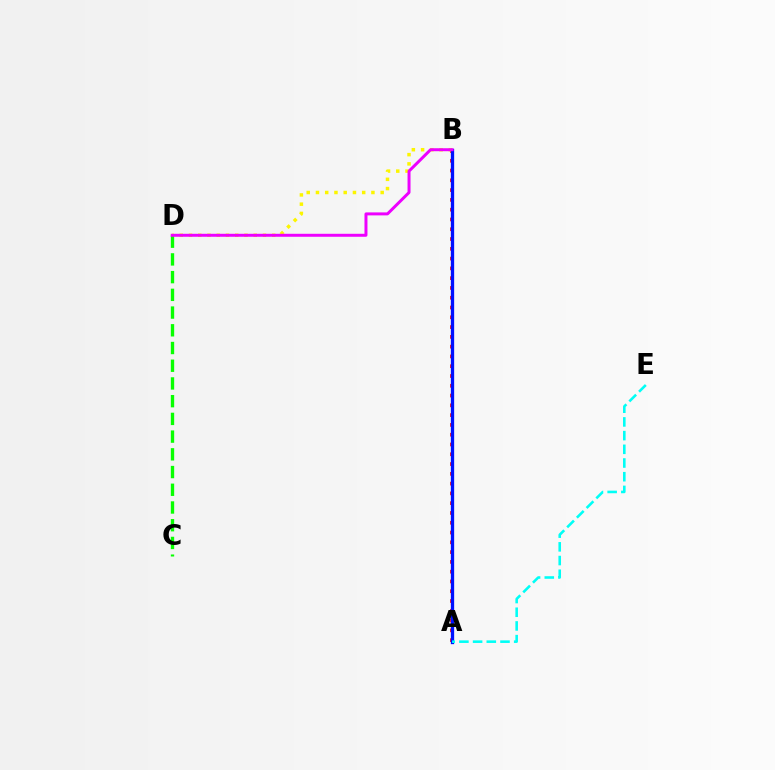{('A', 'B'): [{'color': '#ff0000', 'line_style': 'dotted', 'thickness': 2.66}, {'color': '#0010ff', 'line_style': 'solid', 'thickness': 2.38}], ('B', 'D'): [{'color': '#fcf500', 'line_style': 'dotted', 'thickness': 2.51}, {'color': '#ee00ff', 'line_style': 'solid', 'thickness': 2.15}], ('A', 'E'): [{'color': '#00fff6', 'line_style': 'dashed', 'thickness': 1.86}], ('C', 'D'): [{'color': '#08ff00', 'line_style': 'dashed', 'thickness': 2.41}]}